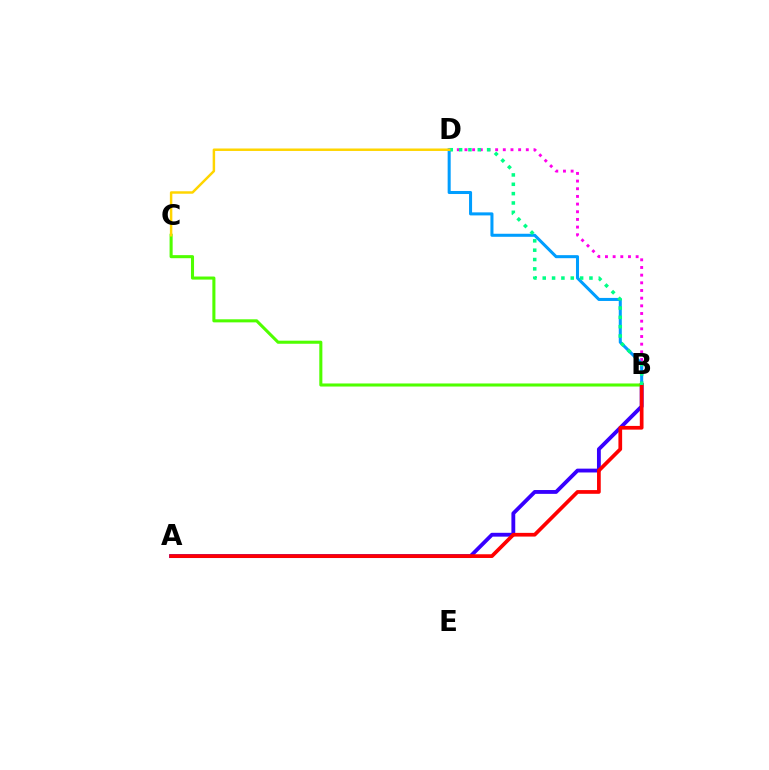{('B', 'D'): [{'color': '#ff00ed', 'line_style': 'dotted', 'thickness': 2.08}, {'color': '#009eff', 'line_style': 'solid', 'thickness': 2.19}, {'color': '#00ff86', 'line_style': 'dotted', 'thickness': 2.54}], ('A', 'B'): [{'color': '#3700ff', 'line_style': 'solid', 'thickness': 2.76}, {'color': '#ff0000', 'line_style': 'solid', 'thickness': 2.67}], ('B', 'C'): [{'color': '#4fff00', 'line_style': 'solid', 'thickness': 2.21}], ('C', 'D'): [{'color': '#ffd500', 'line_style': 'solid', 'thickness': 1.78}]}